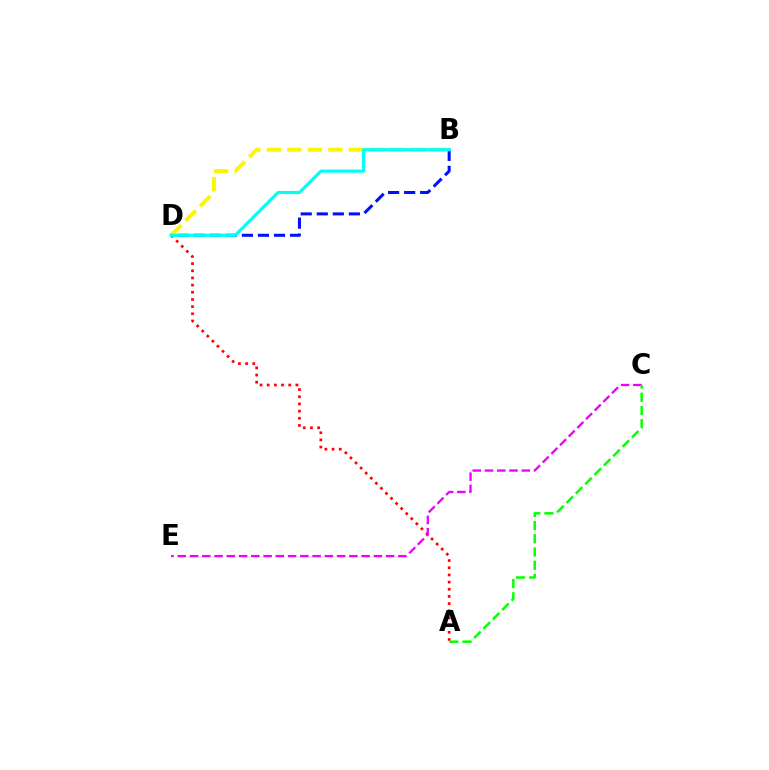{('A', 'D'): [{'color': '#ff0000', 'line_style': 'dotted', 'thickness': 1.95}], ('B', 'D'): [{'color': '#0010ff', 'line_style': 'dashed', 'thickness': 2.18}, {'color': '#fcf500', 'line_style': 'dashed', 'thickness': 2.79}, {'color': '#00fff6', 'line_style': 'solid', 'thickness': 2.29}], ('C', 'E'): [{'color': '#ee00ff', 'line_style': 'dashed', 'thickness': 1.66}], ('A', 'C'): [{'color': '#08ff00', 'line_style': 'dashed', 'thickness': 1.8}]}